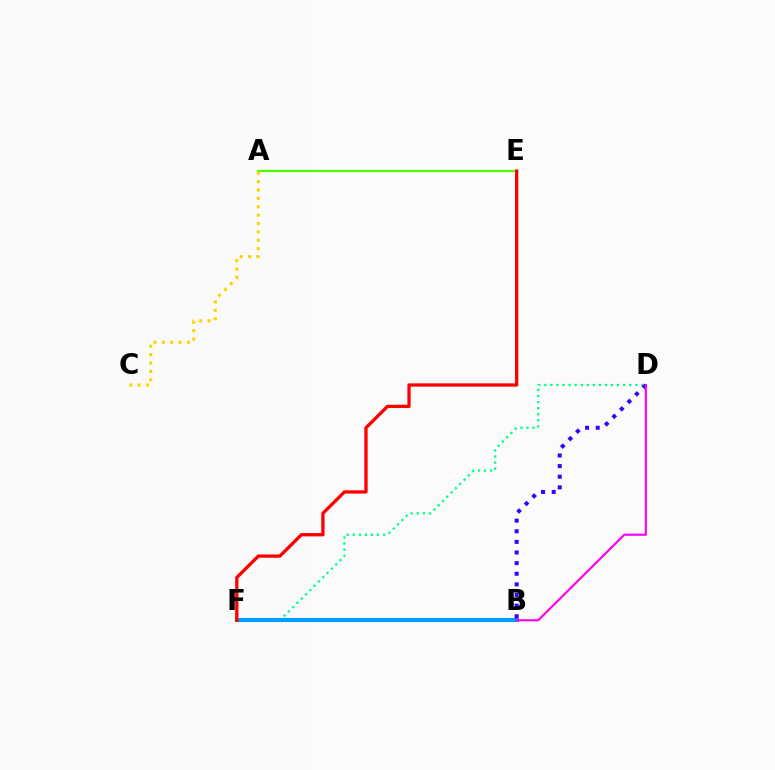{('D', 'F'): [{'color': '#00ff86', 'line_style': 'dotted', 'thickness': 1.65}], ('B', 'F'): [{'color': '#009eff', 'line_style': 'solid', 'thickness': 2.98}], ('A', 'E'): [{'color': '#4fff00', 'line_style': 'solid', 'thickness': 1.62}], ('B', 'D'): [{'color': '#3700ff', 'line_style': 'dotted', 'thickness': 2.89}, {'color': '#ff00ed', 'line_style': 'solid', 'thickness': 1.54}], ('A', 'C'): [{'color': '#ffd500', 'line_style': 'dotted', 'thickness': 2.28}], ('E', 'F'): [{'color': '#ff0000', 'line_style': 'solid', 'thickness': 2.37}]}